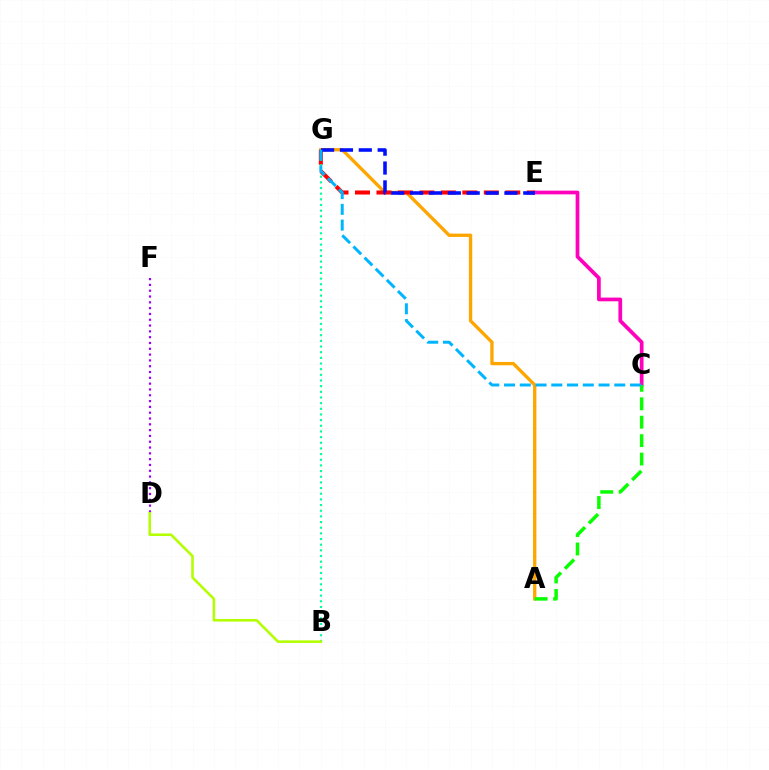{('C', 'E'): [{'color': '#ff00bd', 'line_style': 'solid', 'thickness': 2.68}], ('A', 'G'): [{'color': '#ffa500', 'line_style': 'solid', 'thickness': 2.39}], ('A', 'C'): [{'color': '#08ff00', 'line_style': 'dashed', 'thickness': 2.5}], ('E', 'G'): [{'color': '#ff0000', 'line_style': 'dashed', 'thickness': 2.92}, {'color': '#0010ff', 'line_style': 'dashed', 'thickness': 2.56}], ('B', 'G'): [{'color': '#00ff9d', 'line_style': 'dotted', 'thickness': 1.54}], ('C', 'G'): [{'color': '#00b5ff', 'line_style': 'dashed', 'thickness': 2.14}], ('D', 'F'): [{'color': '#9b00ff', 'line_style': 'dotted', 'thickness': 1.58}], ('B', 'D'): [{'color': '#b3ff00', 'line_style': 'solid', 'thickness': 1.85}]}